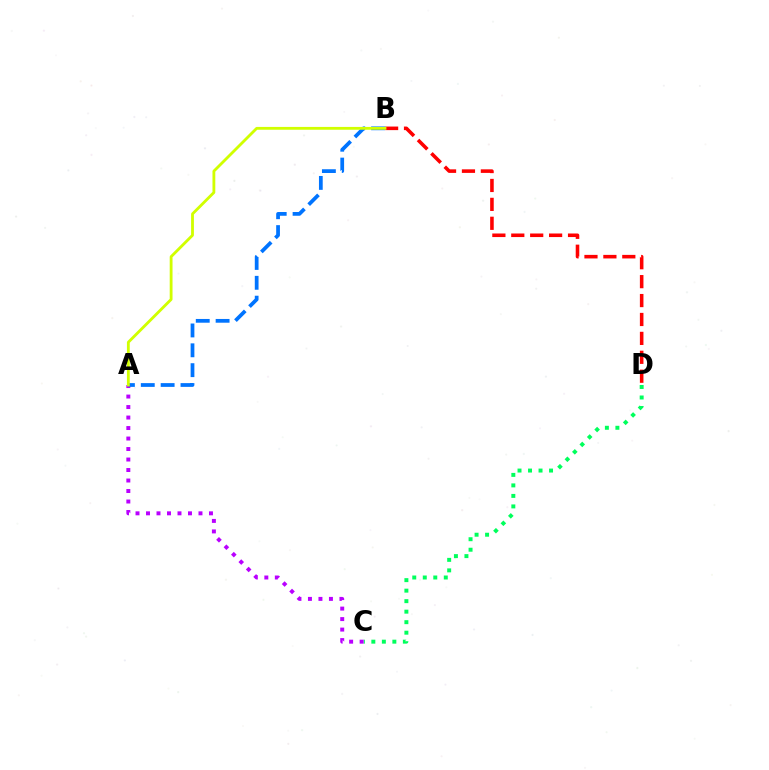{('B', 'D'): [{'color': '#ff0000', 'line_style': 'dashed', 'thickness': 2.57}], ('C', 'D'): [{'color': '#00ff5c', 'line_style': 'dotted', 'thickness': 2.86}], ('A', 'C'): [{'color': '#b900ff', 'line_style': 'dotted', 'thickness': 2.85}], ('A', 'B'): [{'color': '#0074ff', 'line_style': 'dashed', 'thickness': 2.7}, {'color': '#d1ff00', 'line_style': 'solid', 'thickness': 2.03}]}